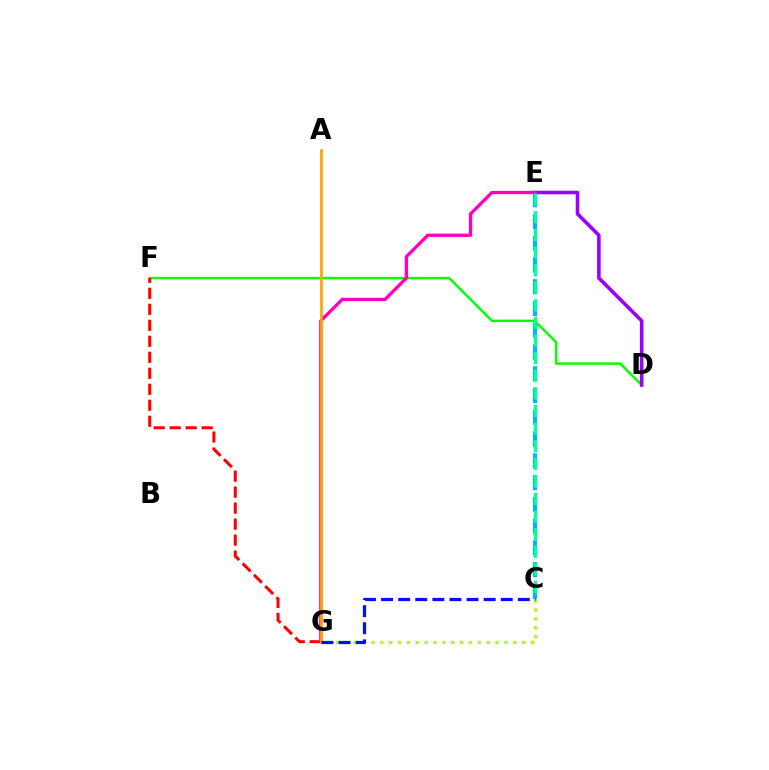{('C', 'G'): [{'color': '#b3ff00', 'line_style': 'dotted', 'thickness': 2.41}, {'color': '#0010ff', 'line_style': 'dashed', 'thickness': 2.32}], ('D', 'F'): [{'color': '#08ff00', 'line_style': 'solid', 'thickness': 1.76}], ('C', 'E'): [{'color': '#00b5ff', 'line_style': 'dashed', 'thickness': 2.96}, {'color': '#00ff9d', 'line_style': 'dashed', 'thickness': 2.39}], ('F', 'G'): [{'color': '#ff0000', 'line_style': 'dashed', 'thickness': 2.17}], ('D', 'E'): [{'color': '#9b00ff', 'line_style': 'solid', 'thickness': 2.58}], ('E', 'G'): [{'color': '#ff00bd', 'line_style': 'solid', 'thickness': 2.39}], ('A', 'G'): [{'color': '#ffa500', 'line_style': 'solid', 'thickness': 1.97}]}